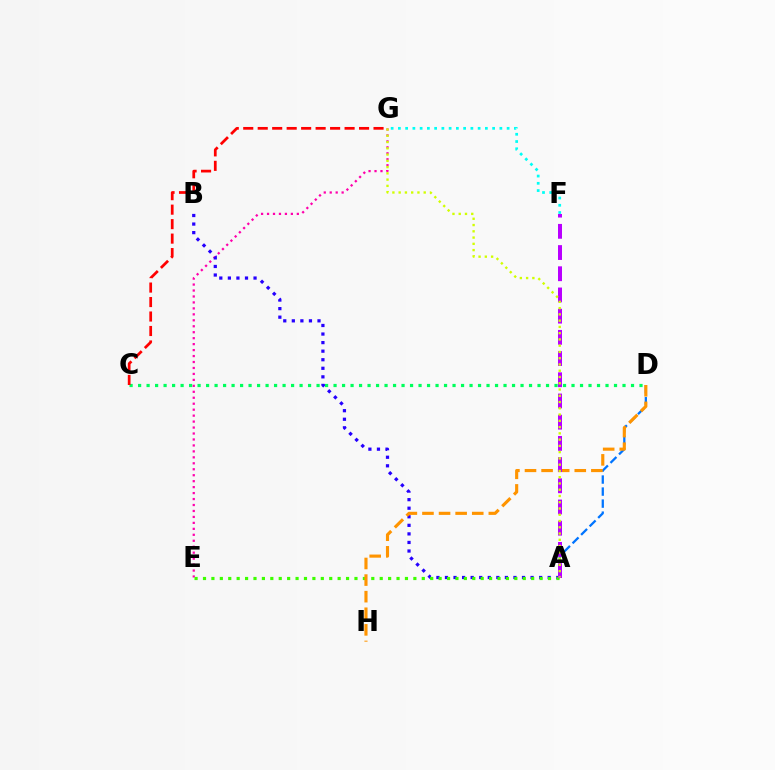{('E', 'G'): [{'color': '#ff00ac', 'line_style': 'dotted', 'thickness': 1.62}], ('A', 'B'): [{'color': '#2500ff', 'line_style': 'dotted', 'thickness': 2.33}], ('C', 'D'): [{'color': '#00ff5c', 'line_style': 'dotted', 'thickness': 2.31}], ('F', 'G'): [{'color': '#00fff6', 'line_style': 'dotted', 'thickness': 1.97}], ('A', 'D'): [{'color': '#0074ff', 'line_style': 'dashed', 'thickness': 1.63}], ('C', 'G'): [{'color': '#ff0000', 'line_style': 'dashed', 'thickness': 1.97}], ('A', 'E'): [{'color': '#3dff00', 'line_style': 'dotted', 'thickness': 2.29}], ('D', 'H'): [{'color': '#ff9400', 'line_style': 'dashed', 'thickness': 2.25}], ('A', 'F'): [{'color': '#b900ff', 'line_style': 'dashed', 'thickness': 2.88}], ('A', 'G'): [{'color': '#d1ff00', 'line_style': 'dotted', 'thickness': 1.7}]}